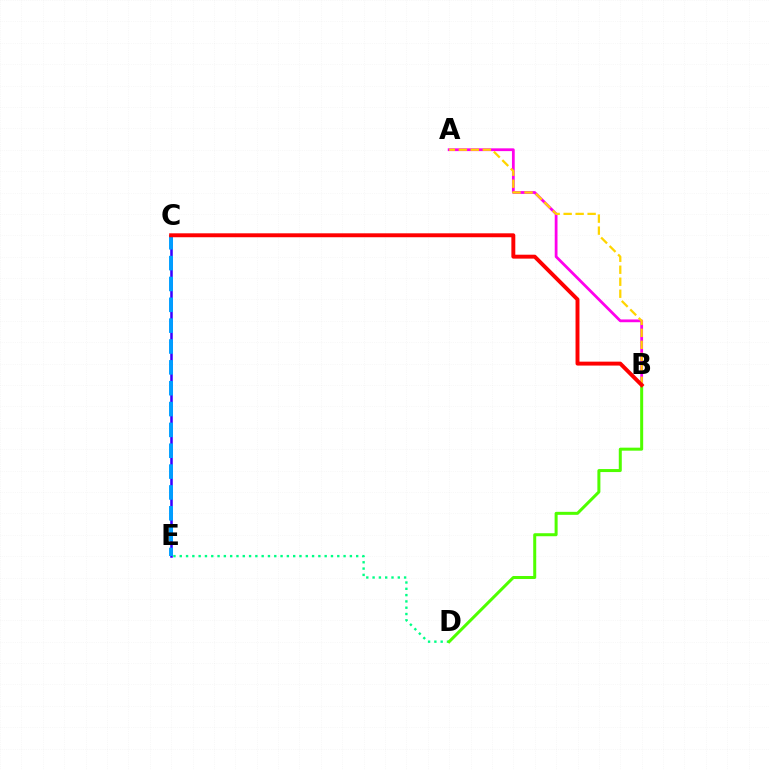{('A', 'B'): [{'color': '#ff00ed', 'line_style': 'solid', 'thickness': 2.0}, {'color': '#ffd500', 'line_style': 'dashed', 'thickness': 1.63}], ('C', 'E'): [{'color': '#3700ff', 'line_style': 'solid', 'thickness': 1.83}, {'color': '#009eff', 'line_style': 'dashed', 'thickness': 2.83}], ('D', 'E'): [{'color': '#00ff86', 'line_style': 'dotted', 'thickness': 1.71}], ('B', 'D'): [{'color': '#4fff00', 'line_style': 'solid', 'thickness': 2.17}], ('B', 'C'): [{'color': '#ff0000', 'line_style': 'solid', 'thickness': 2.83}]}